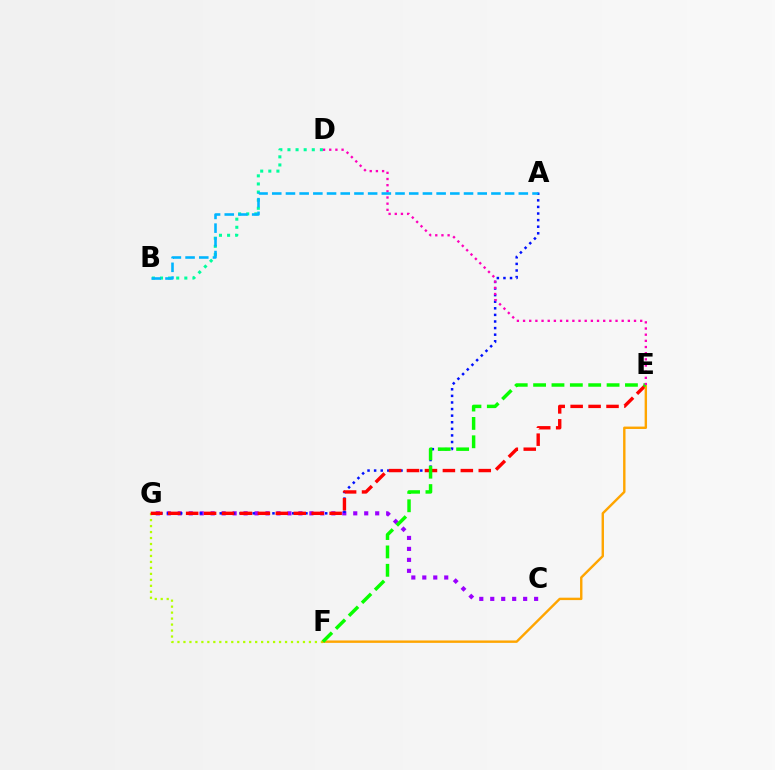{('C', 'G'): [{'color': '#9b00ff', 'line_style': 'dotted', 'thickness': 2.98}], ('A', 'G'): [{'color': '#0010ff', 'line_style': 'dotted', 'thickness': 1.79}], ('B', 'D'): [{'color': '#00ff9d', 'line_style': 'dotted', 'thickness': 2.2}], ('F', 'G'): [{'color': '#b3ff00', 'line_style': 'dotted', 'thickness': 1.62}], ('E', 'G'): [{'color': '#ff0000', 'line_style': 'dashed', 'thickness': 2.44}], ('E', 'F'): [{'color': '#ffa500', 'line_style': 'solid', 'thickness': 1.73}, {'color': '#08ff00', 'line_style': 'dashed', 'thickness': 2.5}], ('D', 'E'): [{'color': '#ff00bd', 'line_style': 'dotted', 'thickness': 1.67}], ('A', 'B'): [{'color': '#00b5ff', 'line_style': 'dashed', 'thickness': 1.86}]}